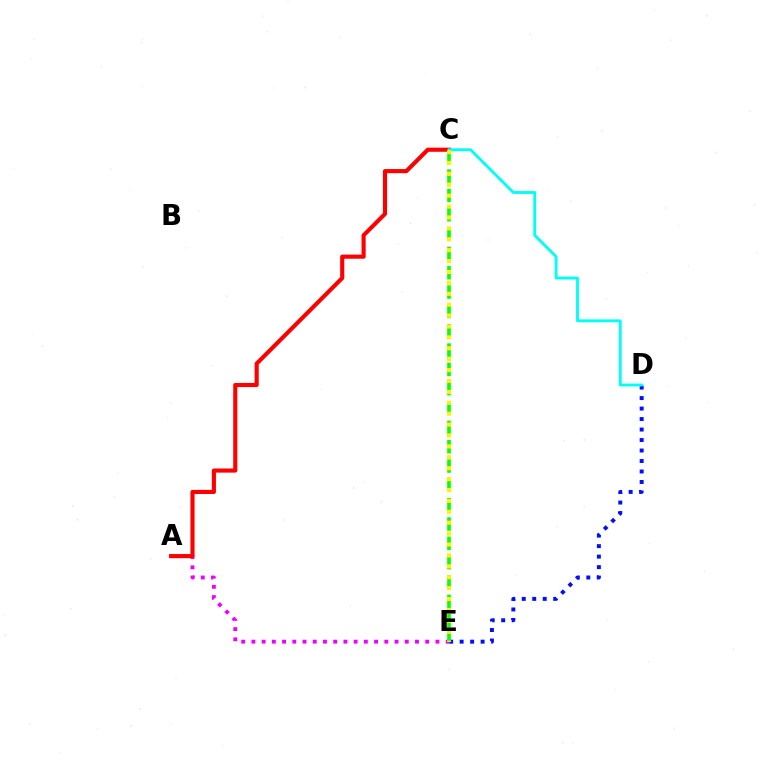{('A', 'E'): [{'color': '#ee00ff', 'line_style': 'dotted', 'thickness': 2.78}], ('A', 'C'): [{'color': '#ff0000', 'line_style': 'solid', 'thickness': 2.96}], ('D', 'E'): [{'color': '#0010ff', 'line_style': 'dotted', 'thickness': 2.85}], ('C', 'E'): [{'color': '#08ff00', 'line_style': 'dashed', 'thickness': 2.63}, {'color': '#fcf500', 'line_style': 'dotted', 'thickness': 2.96}], ('C', 'D'): [{'color': '#00fff6', 'line_style': 'solid', 'thickness': 2.06}]}